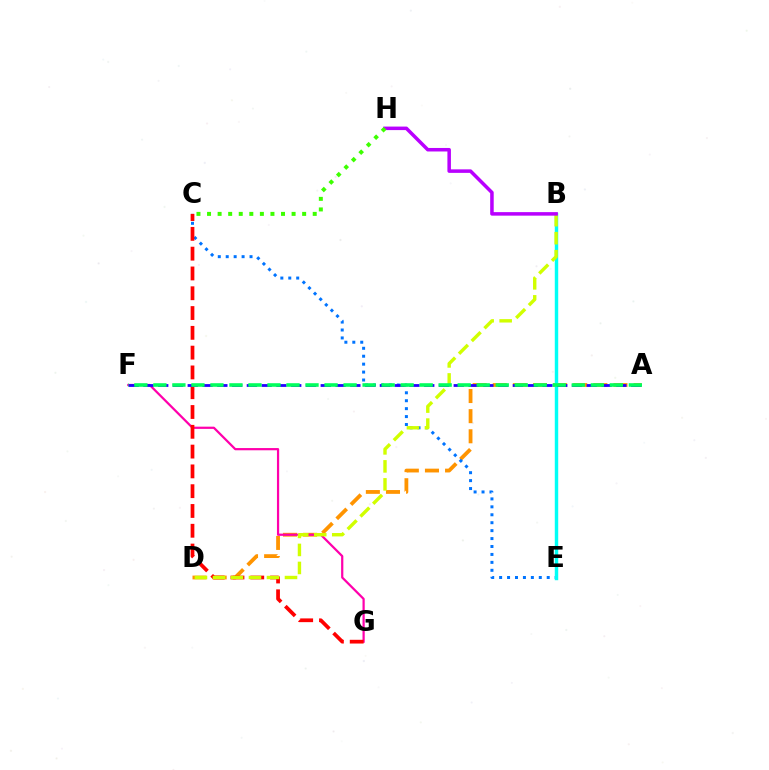{('A', 'D'): [{'color': '#ff9400', 'line_style': 'dashed', 'thickness': 2.73}], ('C', 'E'): [{'color': '#0074ff', 'line_style': 'dotted', 'thickness': 2.16}], ('F', 'G'): [{'color': '#ff00ac', 'line_style': 'solid', 'thickness': 1.6}], ('B', 'E'): [{'color': '#00fff6', 'line_style': 'solid', 'thickness': 2.48}], ('C', 'G'): [{'color': '#ff0000', 'line_style': 'dashed', 'thickness': 2.69}], ('A', 'F'): [{'color': '#2500ff', 'line_style': 'dashed', 'thickness': 2.01}, {'color': '#00ff5c', 'line_style': 'dashed', 'thickness': 2.58}], ('B', 'D'): [{'color': '#d1ff00', 'line_style': 'dashed', 'thickness': 2.45}], ('B', 'H'): [{'color': '#b900ff', 'line_style': 'solid', 'thickness': 2.53}], ('C', 'H'): [{'color': '#3dff00', 'line_style': 'dotted', 'thickness': 2.87}]}